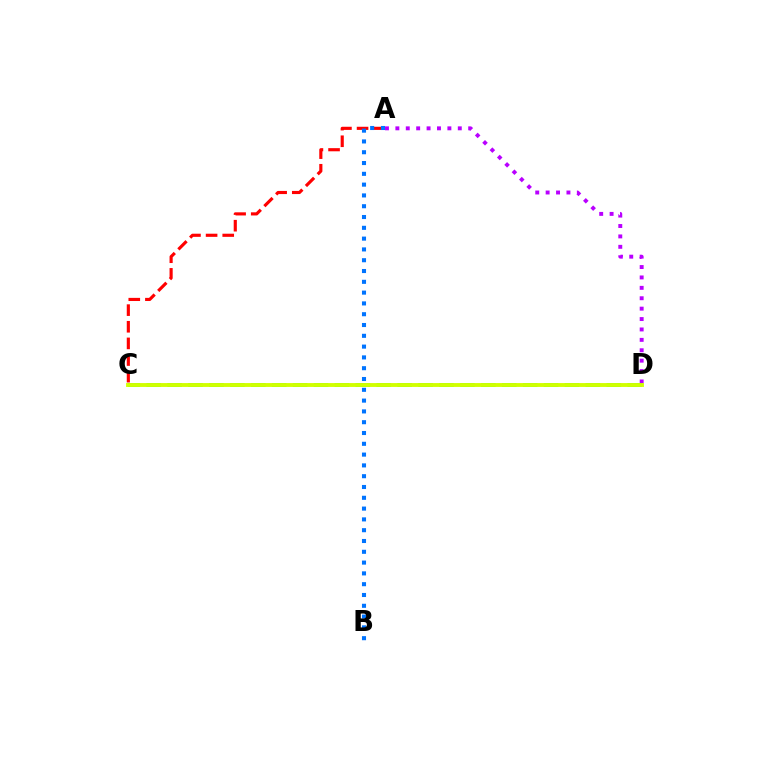{('C', 'D'): [{'color': '#00ff5c', 'line_style': 'dashed', 'thickness': 2.84}, {'color': '#d1ff00', 'line_style': 'solid', 'thickness': 2.78}], ('A', 'D'): [{'color': '#b900ff', 'line_style': 'dotted', 'thickness': 2.83}], ('A', 'C'): [{'color': '#ff0000', 'line_style': 'dashed', 'thickness': 2.26}], ('A', 'B'): [{'color': '#0074ff', 'line_style': 'dotted', 'thickness': 2.93}]}